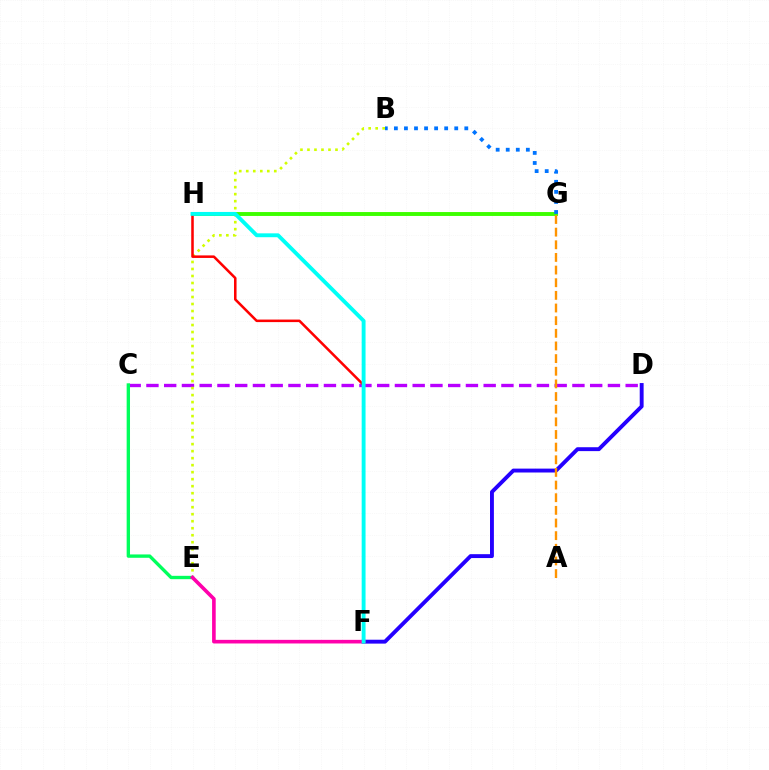{('C', 'D'): [{'color': '#b900ff', 'line_style': 'dashed', 'thickness': 2.41}], ('D', 'F'): [{'color': '#2500ff', 'line_style': 'solid', 'thickness': 2.8}], ('B', 'E'): [{'color': '#d1ff00', 'line_style': 'dotted', 'thickness': 1.9}], ('G', 'H'): [{'color': '#3dff00', 'line_style': 'solid', 'thickness': 2.81}], ('F', 'H'): [{'color': '#ff0000', 'line_style': 'solid', 'thickness': 1.83}, {'color': '#00fff6', 'line_style': 'solid', 'thickness': 2.79}], ('C', 'E'): [{'color': '#00ff5c', 'line_style': 'solid', 'thickness': 2.41}], ('E', 'F'): [{'color': '#ff00ac', 'line_style': 'solid', 'thickness': 2.61}], ('A', 'G'): [{'color': '#ff9400', 'line_style': 'dashed', 'thickness': 1.72}], ('B', 'G'): [{'color': '#0074ff', 'line_style': 'dotted', 'thickness': 2.73}]}